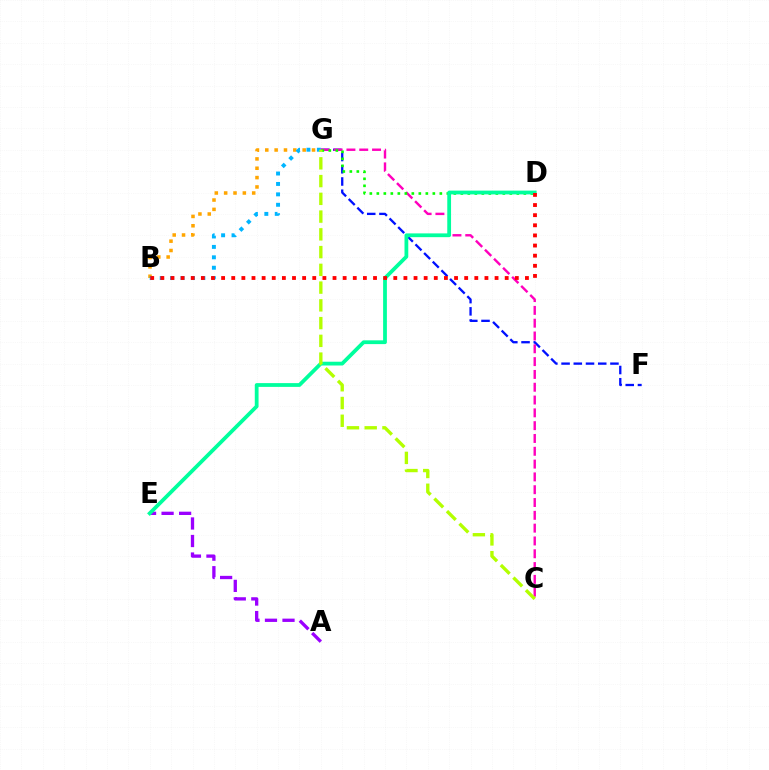{('F', 'G'): [{'color': '#0010ff', 'line_style': 'dashed', 'thickness': 1.66}], ('B', 'G'): [{'color': '#ffa500', 'line_style': 'dotted', 'thickness': 2.54}, {'color': '#00b5ff', 'line_style': 'dotted', 'thickness': 2.83}], ('A', 'E'): [{'color': '#9b00ff', 'line_style': 'dashed', 'thickness': 2.38}], ('C', 'G'): [{'color': '#ff00bd', 'line_style': 'dashed', 'thickness': 1.74}, {'color': '#b3ff00', 'line_style': 'dashed', 'thickness': 2.41}], ('D', 'G'): [{'color': '#08ff00', 'line_style': 'dotted', 'thickness': 1.9}], ('D', 'E'): [{'color': '#00ff9d', 'line_style': 'solid', 'thickness': 2.72}], ('B', 'D'): [{'color': '#ff0000', 'line_style': 'dotted', 'thickness': 2.75}]}